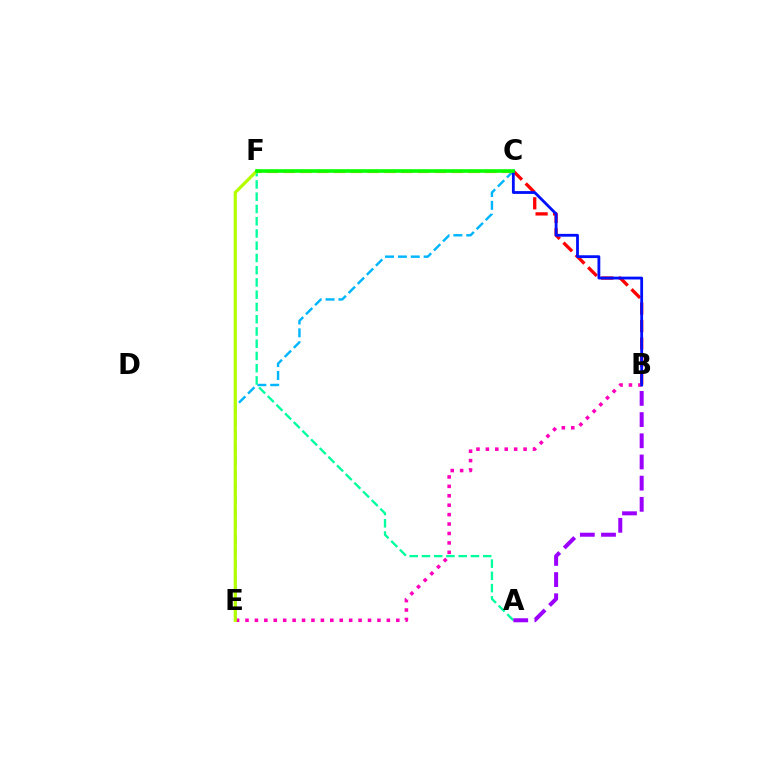{('C', 'E'): [{'color': '#00b5ff', 'line_style': 'dashed', 'thickness': 1.75}], ('B', 'C'): [{'color': '#ff0000', 'line_style': 'dashed', 'thickness': 2.37}, {'color': '#0010ff', 'line_style': 'solid', 'thickness': 2.03}], ('A', 'F'): [{'color': '#00ff9d', 'line_style': 'dashed', 'thickness': 1.66}], ('B', 'E'): [{'color': '#ff00bd', 'line_style': 'dotted', 'thickness': 2.56}], ('C', 'F'): [{'color': '#ffa500', 'line_style': 'dashed', 'thickness': 2.28}, {'color': '#08ff00', 'line_style': 'solid', 'thickness': 2.6}], ('A', 'B'): [{'color': '#9b00ff', 'line_style': 'dashed', 'thickness': 2.88}], ('E', 'F'): [{'color': '#b3ff00', 'line_style': 'solid', 'thickness': 2.31}]}